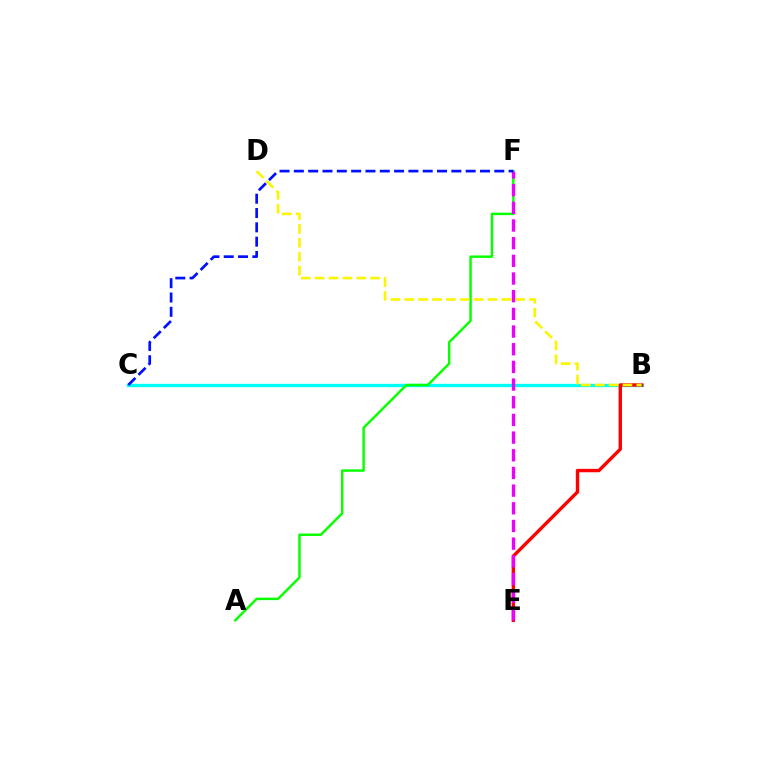{('B', 'C'): [{'color': '#00fff6', 'line_style': 'solid', 'thickness': 2.4}], ('B', 'E'): [{'color': '#ff0000', 'line_style': 'solid', 'thickness': 2.44}], ('A', 'F'): [{'color': '#08ff00', 'line_style': 'solid', 'thickness': 1.76}], ('E', 'F'): [{'color': '#ee00ff', 'line_style': 'dashed', 'thickness': 2.4}], ('B', 'D'): [{'color': '#fcf500', 'line_style': 'dashed', 'thickness': 1.88}], ('C', 'F'): [{'color': '#0010ff', 'line_style': 'dashed', 'thickness': 1.94}]}